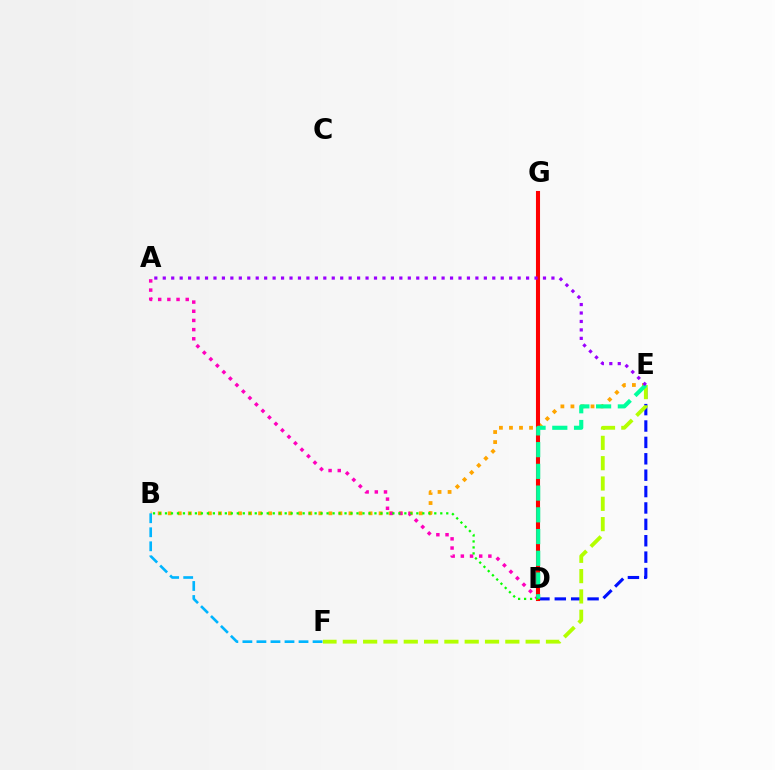{('B', 'E'): [{'color': '#ffa500', 'line_style': 'dotted', 'thickness': 2.73}], ('D', 'E'): [{'color': '#0010ff', 'line_style': 'dashed', 'thickness': 2.23}, {'color': '#00ff9d', 'line_style': 'dashed', 'thickness': 2.95}], ('E', 'F'): [{'color': '#b3ff00', 'line_style': 'dashed', 'thickness': 2.76}], ('A', 'D'): [{'color': '#ff00bd', 'line_style': 'dotted', 'thickness': 2.49}], ('D', 'G'): [{'color': '#ff0000', 'line_style': 'solid', 'thickness': 2.93}], ('B', 'D'): [{'color': '#08ff00', 'line_style': 'dotted', 'thickness': 1.63}], ('B', 'F'): [{'color': '#00b5ff', 'line_style': 'dashed', 'thickness': 1.91}], ('A', 'E'): [{'color': '#9b00ff', 'line_style': 'dotted', 'thickness': 2.3}]}